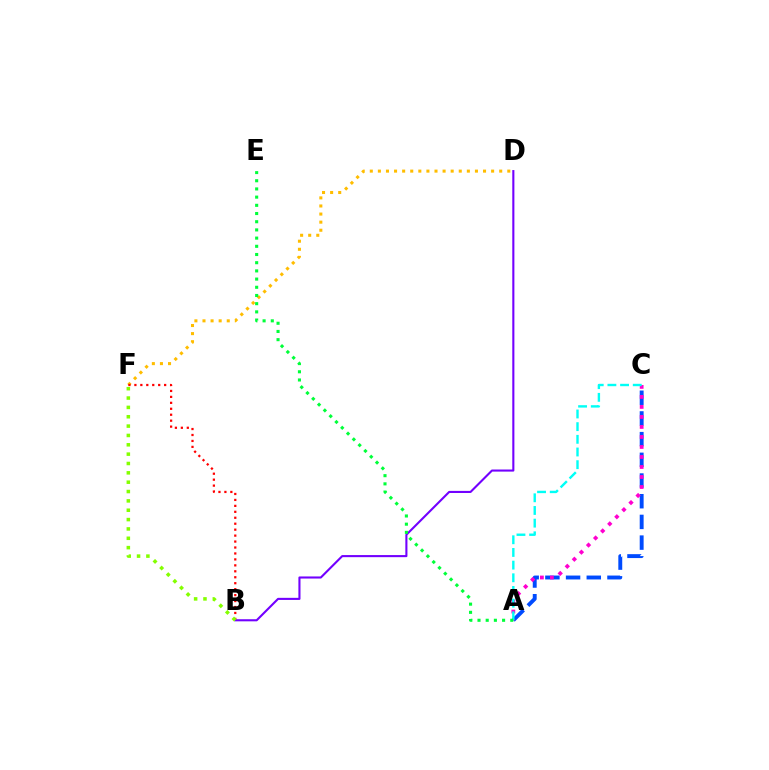{('A', 'C'): [{'color': '#004bff', 'line_style': 'dashed', 'thickness': 2.81}, {'color': '#ff00cf', 'line_style': 'dotted', 'thickness': 2.72}, {'color': '#00fff6', 'line_style': 'dashed', 'thickness': 1.72}], ('D', 'F'): [{'color': '#ffbd00', 'line_style': 'dotted', 'thickness': 2.2}], ('B', 'F'): [{'color': '#ff0000', 'line_style': 'dotted', 'thickness': 1.62}, {'color': '#84ff00', 'line_style': 'dotted', 'thickness': 2.54}], ('B', 'D'): [{'color': '#7200ff', 'line_style': 'solid', 'thickness': 1.51}], ('A', 'E'): [{'color': '#00ff39', 'line_style': 'dotted', 'thickness': 2.23}]}